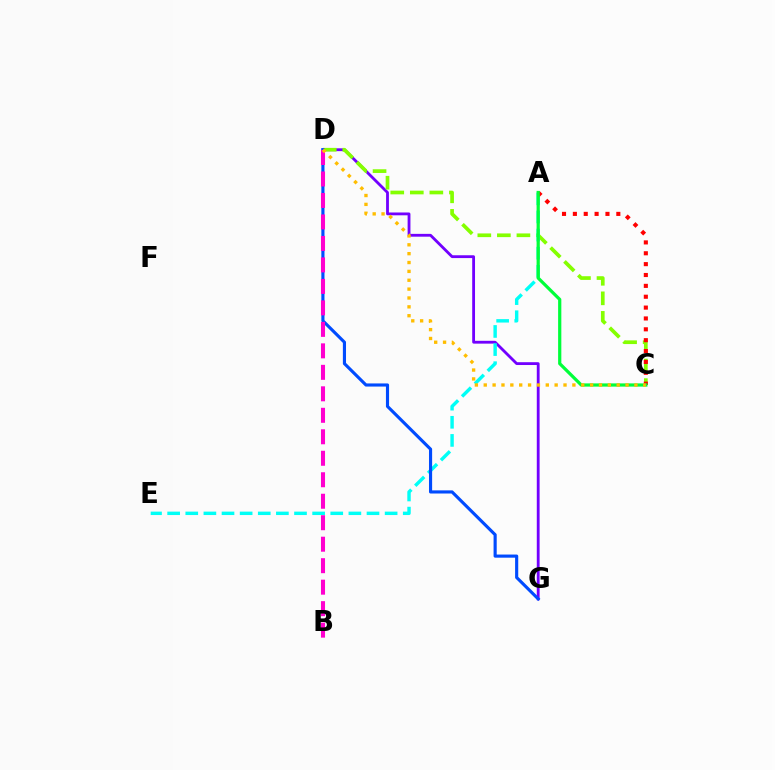{('D', 'G'): [{'color': '#7200ff', 'line_style': 'solid', 'thickness': 2.03}, {'color': '#004bff', 'line_style': 'solid', 'thickness': 2.26}], ('C', 'D'): [{'color': '#84ff00', 'line_style': 'dashed', 'thickness': 2.66}, {'color': '#ffbd00', 'line_style': 'dotted', 'thickness': 2.41}], ('A', 'E'): [{'color': '#00fff6', 'line_style': 'dashed', 'thickness': 2.46}], ('A', 'C'): [{'color': '#ff0000', 'line_style': 'dotted', 'thickness': 2.95}, {'color': '#00ff39', 'line_style': 'solid', 'thickness': 2.32}], ('B', 'D'): [{'color': '#ff00cf', 'line_style': 'dashed', 'thickness': 2.92}]}